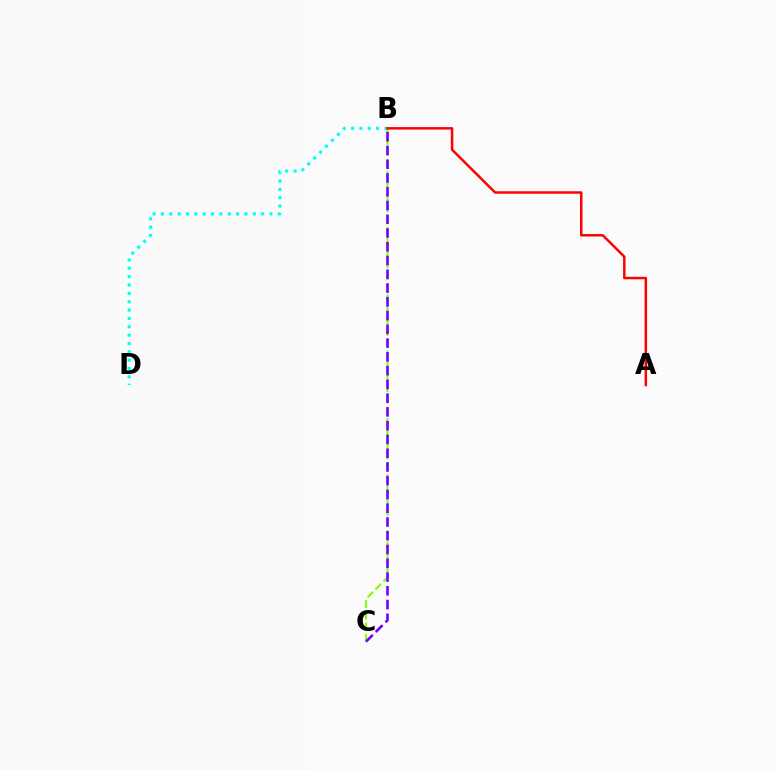{('B', 'C'): [{'color': '#84ff00', 'line_style': 'dashed', 'thickness': 1.53}, {'color': '#7200ff', 'line_style': 'dashed', 'thickness': 1.87}], ('B', 'D'): [{'color': '#00fff6', 'line_style': 'dotted', 'thickness': 2.27}], ('A', 'B'): [{'color': '#ff0000', 'line_style': 'solid', 'thickness': 1.79}]}